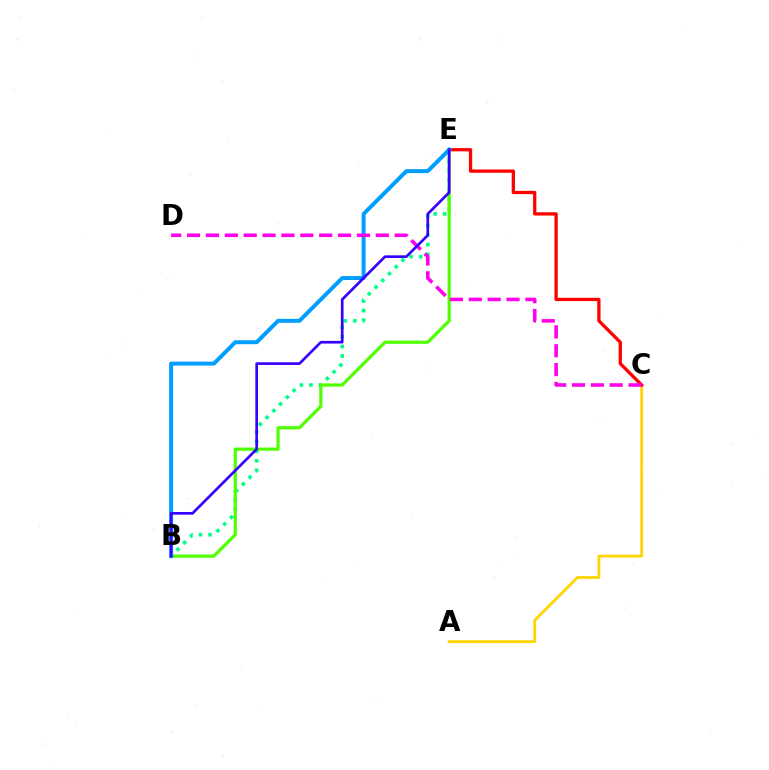{('A', 'C'): [{'color': '#ffd500', 'line_style': 'solid', 'thickness': 2.02}], ('C', 'E'): [{'color': '#ff0000', 'line_style': 'solid', 'thickness': 2.36}], ('B', 'E'): [{'color': '#00ff86', 'line_style': 'dotted', 'thickness': 2.59}, {'color': '#4fff00', 'line_style': 'solid', 'thickness': 2.31}, {'color': '#009eff', 'line_style': 'solid', 'thickness': 2.85}, {'color': '#3700ff', 'line_style': 'solid', 'thickness': 1.93}], ('C', 'D'): [{'color': '#ff00ed', 'line_style': 'dashed', 'thickness': 2.56}]}